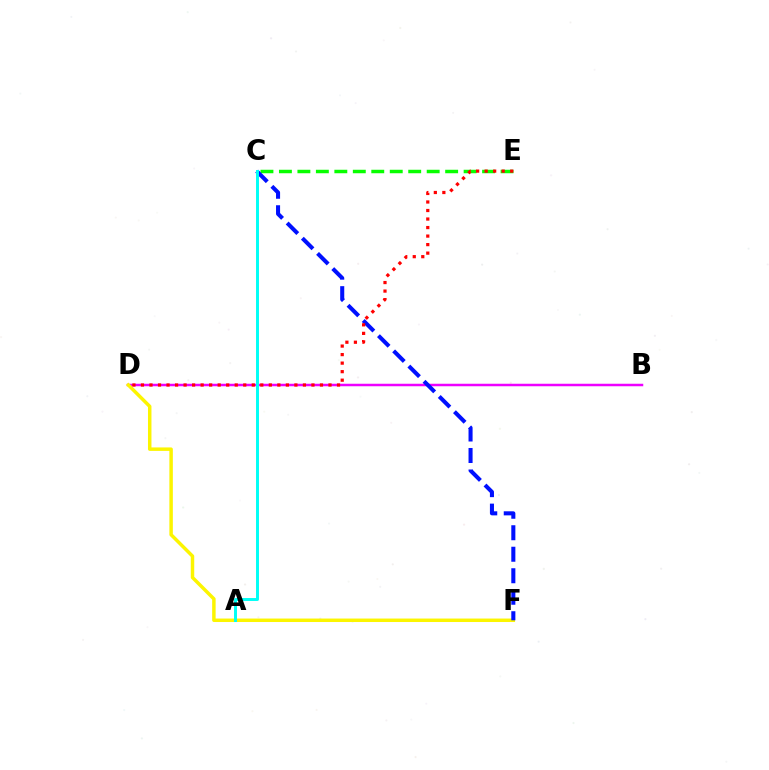{('B', 'D'): [{'color': '#ee00ff', 'line_style': 'solid', 'thickness': 1.8}], ('C', 'E'): [{'color': '#08ff00', 'line_style': 'dashed', 'thickness': 2.51}], ('D', 'F'): [{'color': '#fcf500', 'line_style': 'solid', 'thickness': 2.5}], ('C', 'F'): [{'color': '#0010ff', 'line_style': 'dashed', 'thickness': 2.92}], ('A', 'C'): [{'color': '#00fff6', 'line_style': 'solid', 'thickness': 2.13}], ('D', 'E'): [{'color': '#ff0000', 'line_style': 'dotted', 'thickness': 2.32}]}